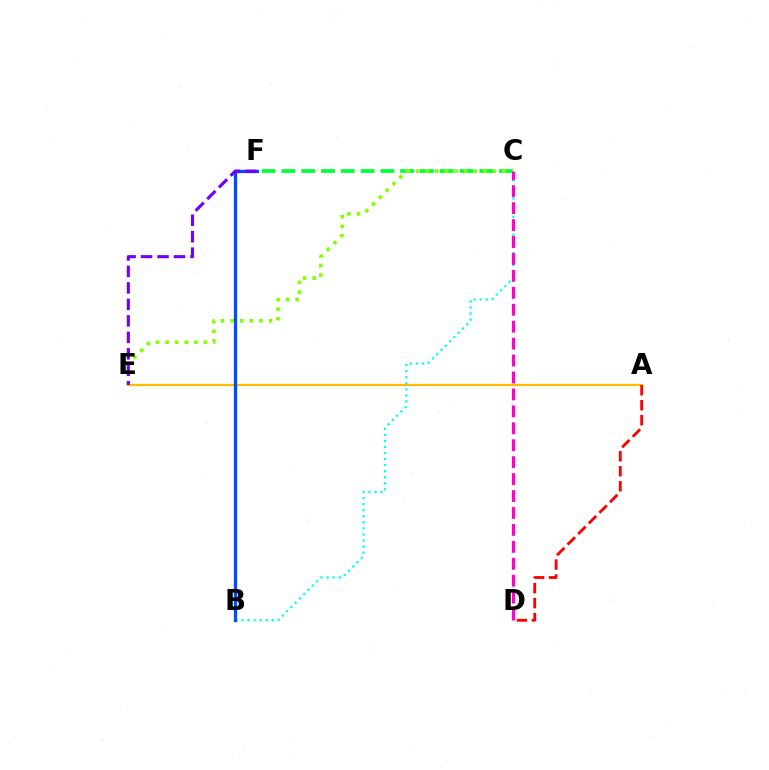{('C', 'F'): [{'color': '#00ff39', 'line_style': 'dashed', 'thickness': 2.69}], ('C', 'E'): [{'color': '#84ff00', 'line_style': 'dotted', 'thickness': 2.61}], ('A', 'E'): [{'color': '#ffbd00', 'line_style': 'solid', 'thickness': 1.64}], ('B', 'C'): [{'color': '#00fff6', 'line_style': 'dotted', 'thickness': 1.64}], ('B', 'F'): [{'color': '#004bff', 'line_style': 'solid', 'thickness': 2.36}], ('E', 'F'): [{'color': '#7200ff', 'line_style': 'dashed', 'thickness': 2.24}], ('C', 'D'): [{'color': '#ff00cf', 'line_style': 'dashed', 'thickness': 2.3}], ('A', 'D'): [{'color': '#ff0000', 'line_style': 'dashed', 'thickness': 2.04}]}